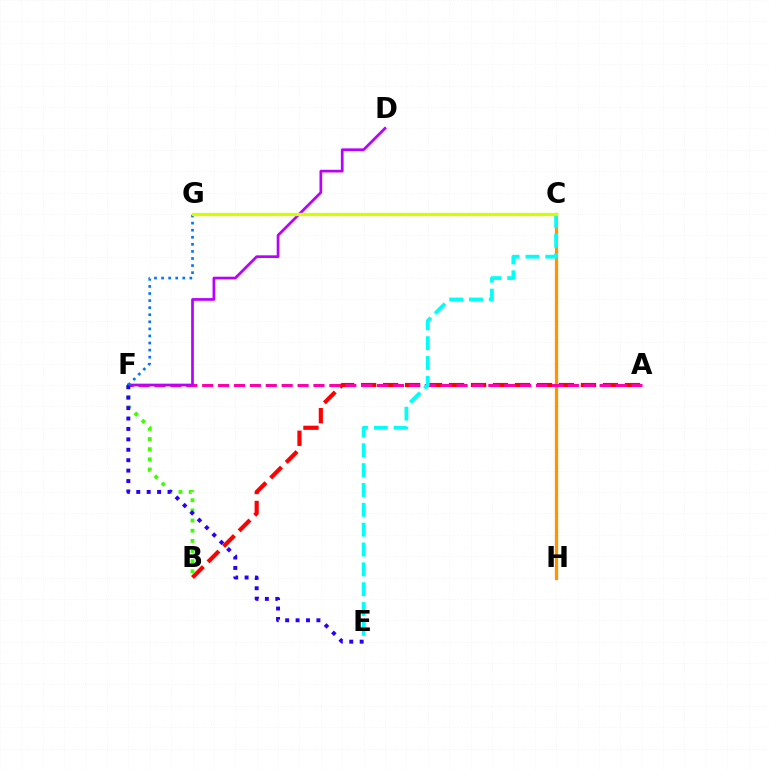{('C', 'H'): [{'color': '#ff9400', 'line_style': 'solid', 'thickness': 2.35}], ('A', 'B'): [{'color': '#ff0000', 'line_style': 'dashed', 'thickness': 2.99}], ('A', 'F'): [{'color': '#ff00ac', 'line_style': 'dashed', 'thickness': 2.16}], ('C', 'G'): [{'color': '#00ff5c', 'line_style': 'solid', 'thickness': 2.01}, {'color': '#d1ff00', 'line_style': 'solid', 'thickness': 2.34}], ('C', 'E'): [{'color': '#00fff6', 'line_style': 'dashed', 'thickness': 2.7}], ('B', 'F'): [{'color': '#3dff00', 'line_style': 'dotted', 'thickness': 2.76}], ('D', 'F'): [{'color': '#b900ff', 'line_style': 'solid', 'thickness': 1.94}], ('E', 'F'): [{'color': '#2500ff', 'line_style': 'dotted', 'thickness': 2.83}], ('F', 'G'): [{'color': '#0074ff', 'line_style': 'dotted', 'thickness': 1.92}]}